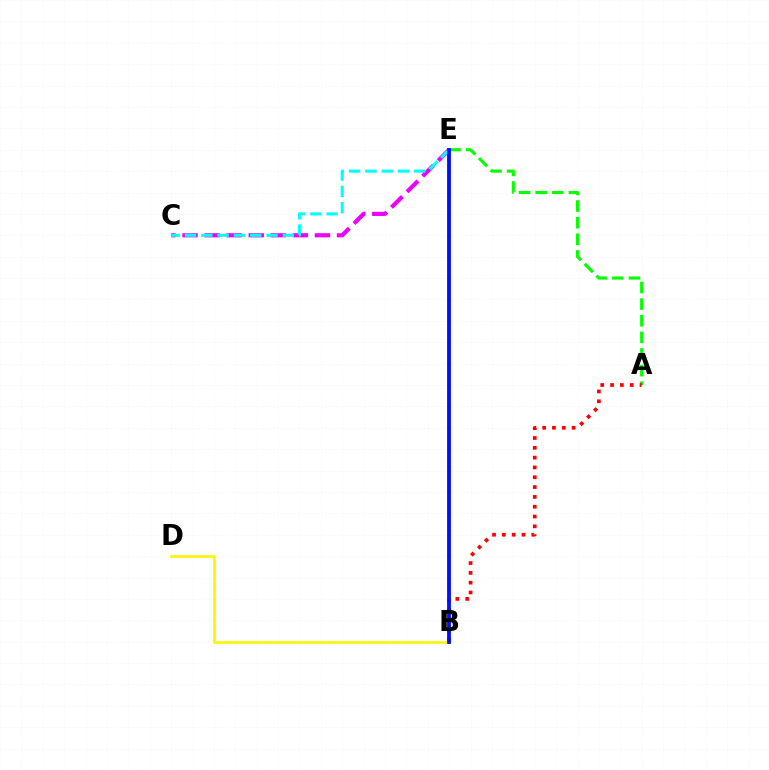{('A', 'E'): [{'color': '#08ff00', 'line_style': 'dashed', 'thickness': 2.26}], ('B', 'D'): [{'color': '#fcf500', 'line_style': 'solid', 'thickness': 1.88}], ('A', 'B'): [{'color': '#ff0000', 'line_style': 'dotted', 'thickness': 2.67}], ('C', 'E'): [{'color': '#ee00ff', 'line_style': 'dashed', 'thickness': 3.0}, {'color': '#00fff6', 'line_style': 'dashed', 'thickness': 2.21}], ('B', 'E'): [{'color': '#0010ff', 'line_style': 'solid', 'thickness': 2.75}]}